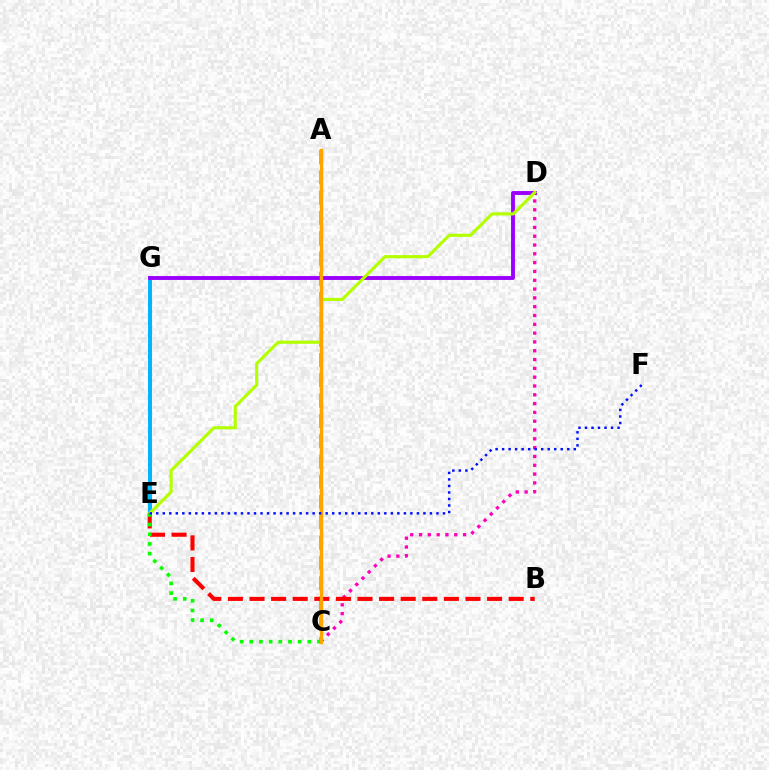{('C', 'D'): [{'color': '#ff00bd', 'line_style': 'dotted', 'thickness': 2.39}], ('E', 'G'): [{'color': '#00b5ff', 'line_style': 'solid', 'thickness': 2.85}], ('A', 'C'): [{'color': '#00ff9d', 'line_style': 'dashed', 'thickness': 2.76}, {'color': '#ffa500', 'line_style': 'solid', 'thickness': 2.42}], ('D', 'G'): [{'color': '#9b00ff', 'line_style': 'solid', 'thickness': 2.8}], ('D', 'E'): [{'color': '#b3ff00', 'line_style': 'solid', 'thickness': 2.25}], ('B', 'E'): [{'color': '#ff0000', 'line_style': 'dashed', 'thickness': 2.93}], ('C', 'E'): [{'color': '#08ff00', 'line_style': 'dotted', 'thickness': 2.63}], ('E', 'F'): [{'color': '#0010ff', 'line_style': 'dotted', 'thickness': 1.77}]}